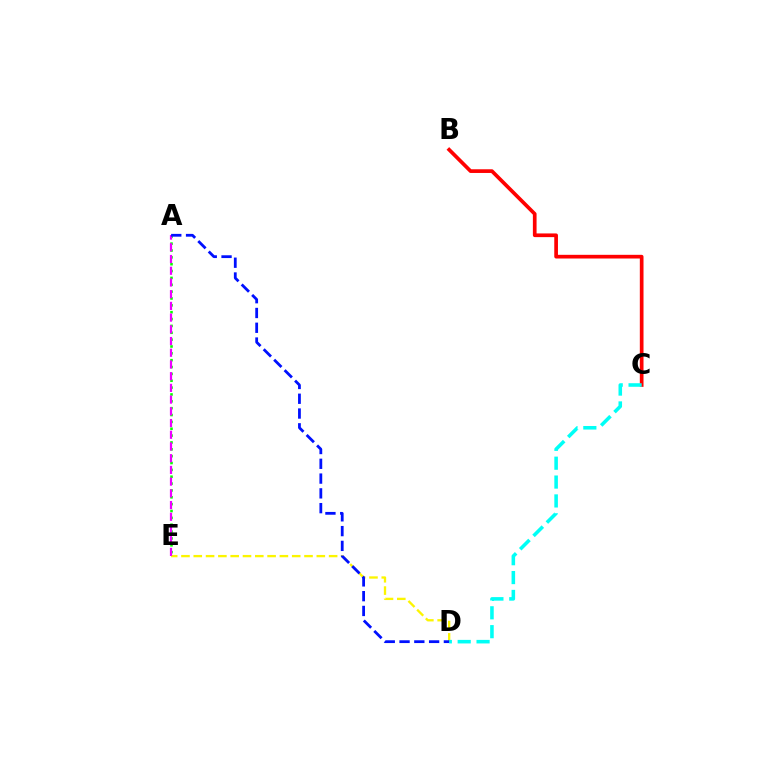{('D', 'E'): [{'color': '#fcf500', 'line_style': 'dashed', 'thickness': 1.67}], ('B', 'C'): [{'color': '#ff0000', 'line_style': 'solid', 'thickness': 2.66}], ('C', 'D'): [{'color': '#00fff6', 'line_style': 'dashed', 'thickness': 2.56}], ('A', 'E'): [{'color': '#08ff00', 'line_style': 'dotted', 'thickness': 1.86}, {'color': '#ee00ff', 'line_style': 'dashed', 'thickness': 1.59}], ('A', 'D'): [{'color': '#0010ff', 'line_style': 'dashed', 'thickness': 2.01}]}